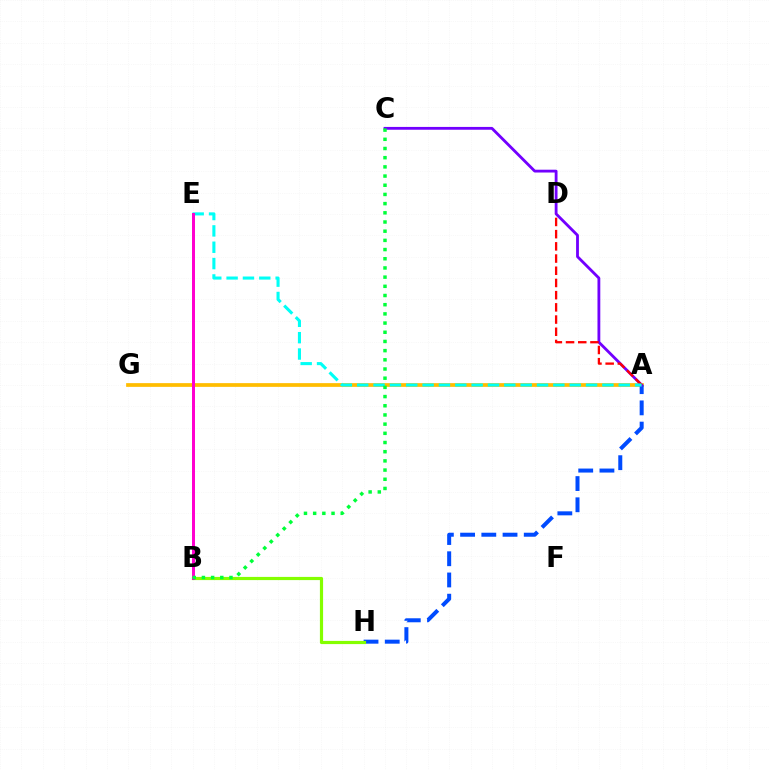{('A', 'G'): [{'color': '#ffbd00', 'line_style': 'solid', 'thickness': 2.68}], ('A', 'H'): [{'color': '#004bff', 'line_style': 'dashed', 'thickness': 2.88}], ('A', 'C'): [{'color': '#7200ff', 'line_style': 'solid', 'thickness': 2.03}], ('A', 'D'): [{'color': '#ff0000', 'line_style': 'dashed', 'thickness': 1.66}], ('A', 'E'): [{'color': '#00fff6', 'line_style': 'dashed', 'thickness': 2.22}], ('B', 'H'): [{'color': '#84ff00', 'line_style': 'solid', 'thickness': 2.29}], ('B', 'E'): [{'color': '#ff00cf', 'line_style': 'solid', 'thickness': 2.15}], ('B', 'C'): [{'color': '#00ff39', 'line_style': 'dotted', 'thickness': 2.5}]}